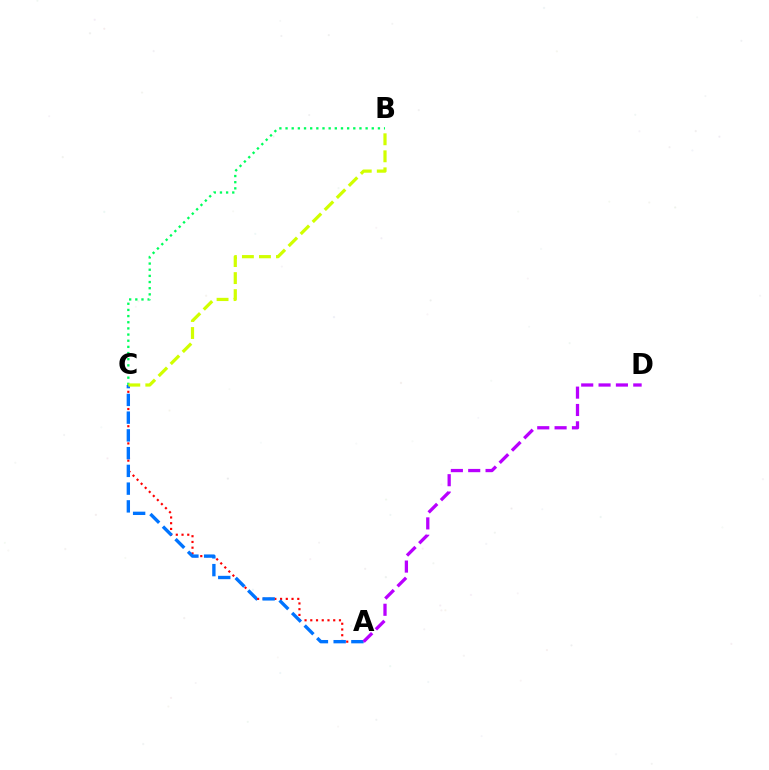{('A', 'C'): [{'color': '#ff0000', 'line_style': 'dotted', 'thickness': 1.56}, {'color': '#0074ff', 'line_style': 'dashed', 'thickness': 2.41}], ('B', 'C'): [{'color': '#00ff5c', 'line_style': 'dotted', 'thickness': 1.67}, {'color': '#d1ff00', 'line_style': 'dashed', 'thickness': 2.31}], ('A', 'D'): [{'color': '#b900ff', 'line_style': 'dashed', 'thickness': 2.36}]}